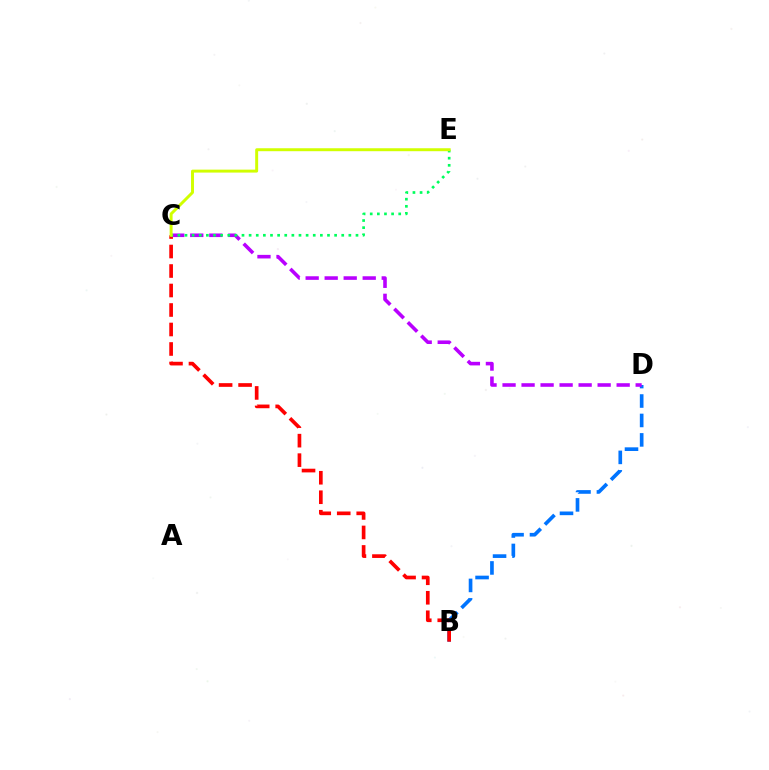{('B', 'D'): [{'color': '#0074ff', 'line_style': 'dashed', 'thickness': 2.64}], ('B', 'C'): [{'color': '#ff0000', 'line_style': 'dashed', 'thickness': 2.65}], ('C', 'D'): [{'color': '#b900ff', 'line_style': 'dashed', 'thickness': 2.58}], ('C', 'E'): [{'color': '#00ff5c', 'line_style': 'dotted', 'thickness': 1.94}, {'color': '#d1ff00', 'line_style': 'solid', 'thickness': 2.12}]}